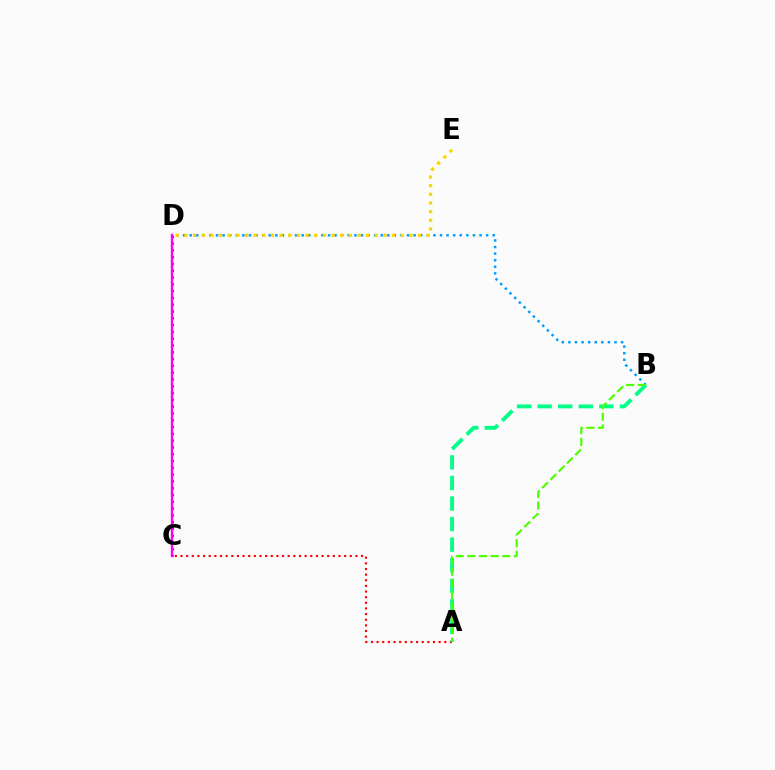{('C', 'D'): [{'color': '#3700ff', 'line_style': 'dotted', 'thickness': 1.85}, {'color': '#ff00ed', 'line_style': 'solid', 'thickness': 1.7}], ('A', 'C'): [{'color': '#ff0000', 'line_style': 'dotted', 'thickness': 1.53}], ('B', 'D'): [{'color': '#009eff', 'line_style': 'dotted', 'thickness': 1.79}], ('D', 'E'): [{'color': '#ffd500', 'line_style': 'dotted', 'thickness': 2.35}], ('A', 'B'): [{'color': '#00ff86', 'line_style': 'dashed', 'thickness': 2.79}, {'color': '#4fff00', 'line_style': 'dashed', 'thickness': 1.58}]}